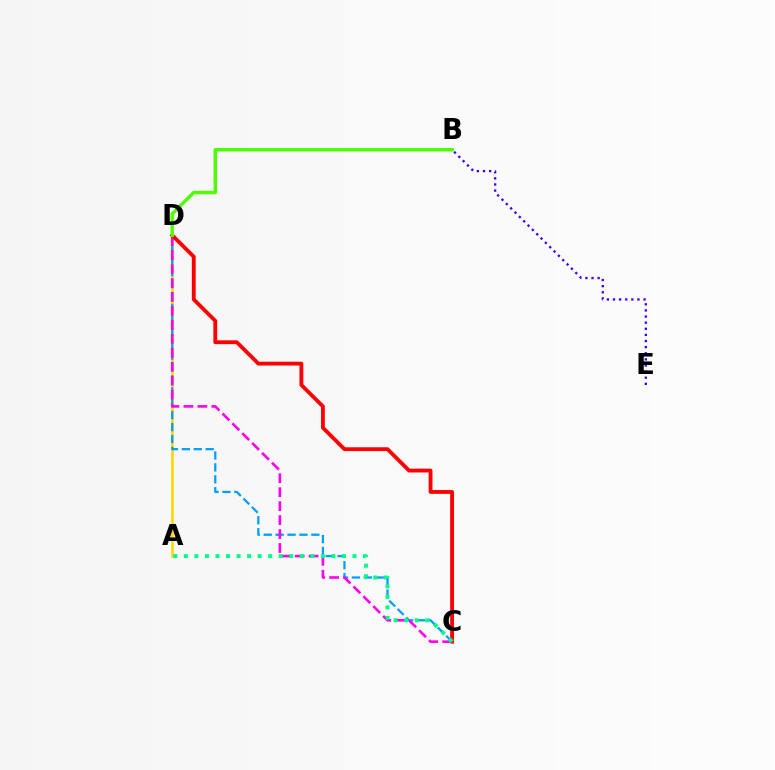{('A', 'D'): [{'color': '#ffd500', 'line_style': 'solid', 'thickness': 1.83}], ('C', 'D'): [{'color': '#009eff', 'line_style': 'dashed', 'thickness': 1.62}, {'color': '#ff00ed', 'line_style': 'dashed', 'thickness': 1.9}, {'color': '#ff0000', 'line_style': 'solid', 'thickness': 2.75}], ('B', 'E'): [{'color': '#3700ff', 'line_style': 'dotted', 'thickness': 1.66}], ('A', 'C'): [{'color': '#00ff86', 'line_style': 'dotted', 'thickness': 2.86}], ('B', 'D'): [{'color': '#4fff00', 'line_style': 'solid', 'thickness': 2.47}]}